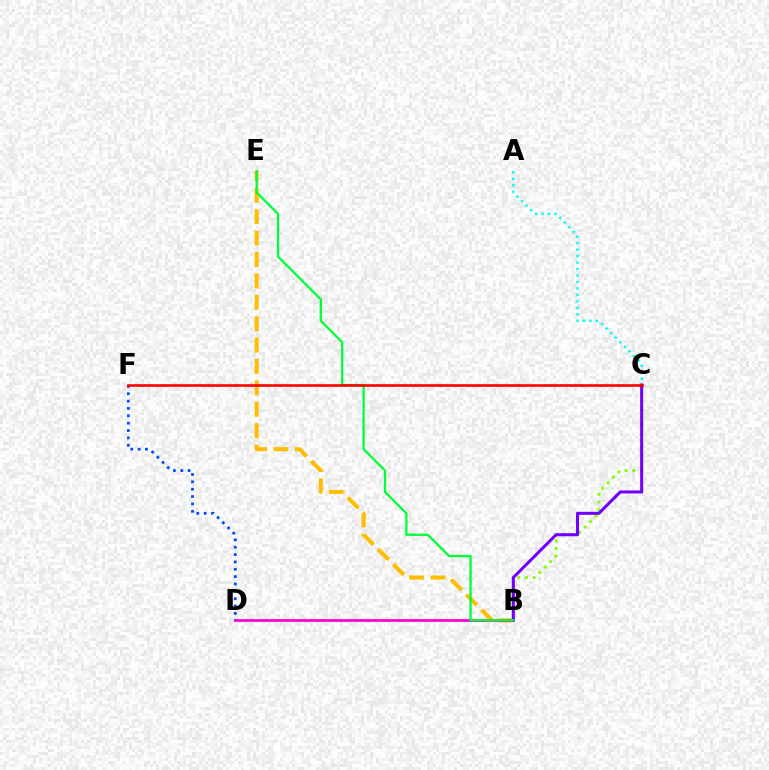{('A', 'C'): [{'color': '#00fff6', 'line_style': 'dotted', 'thickness': 1.76}], ('B', 'E'): [{'color': '#ffbd00', 'line_style': 'dashed', 'thickness': 2.91}, {'color': '#00ff39', 'line_style': 'solid', 'thickness': 1.64}], ('B', 'C'): [{'color': '#84ff00', 'line_style': 'dotted', 'thickness': 2.09}, {'color': '#7200ff', 'line_style': 'solid', 'thickness': 2.19}], ('B', 'D'): [{'color': '#ff00cf', 'line_style': 'solid', 'thickness': 1.96}], ('D', 'F'): [{'color': '#004bff', 'line_style': 'dotted', 'thickness': 2.0}], ('C', 'F'): [{'color': '#ff0000', 'line_style': 'solid', 'thickness': 1.89}]}